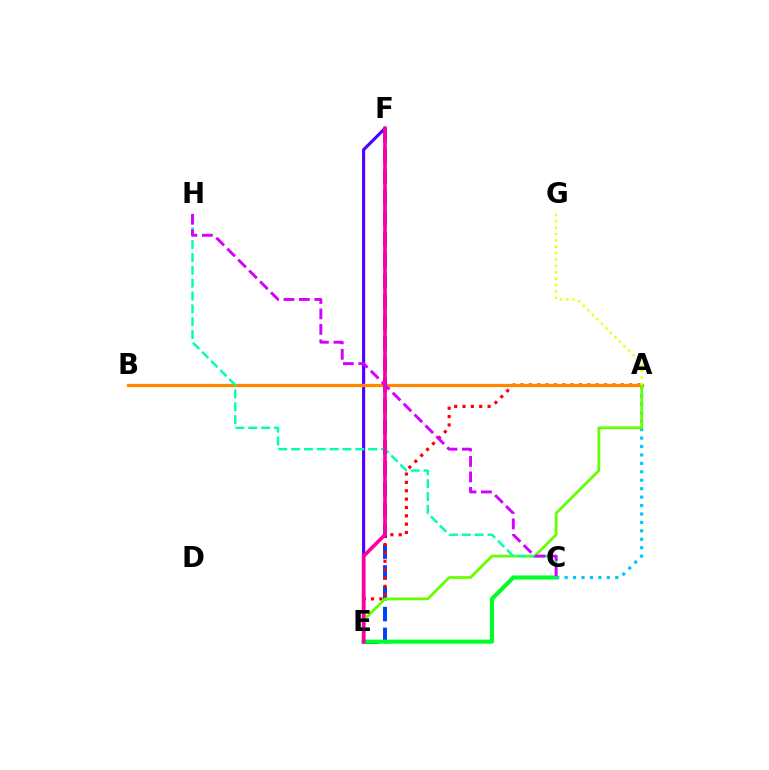{('A', 'C'): [{'color': '#00c7ff', 'line_style': 'dotted', 'thickness': 2.29}], ('E', 'F'): [{'color': '#003fff', 'line_style': 'dashed', 'thickness': 2.83}, {'color': '#4f00ff', 'line_style': 'solid', 'thickness': 2.25}, {'color': '#ff00a0', 'line_style': 'solid', 'thickness': 2.65}], ('A', 'E'): [{'color': '#ff0000', 'line_style': 'dotted', 'thickness': 2.27}, {'color': '#66ff00', 'line_style': 'solid', 'thickness': 2.0}], ('C', 'E'): [{'color': '#00ff27', 'line_style': 'solid', 'thickness': 2.96}], ('A', 'B'): [{'color': '#ff8800', 'line_style': 'solid', 'thickness': 2.36}], ('A', 'G'): [{'color': '#eeff00', 'line_style': 'dotted', 'thickness': 1.73}], ('C', 'H'): [{'color': '#00ffaf', 'line_style': 'dashed', 'thickness': 1.74}, {'color': '#d600ff', 'line_style': 'dashed', 'thickness': 2.1}]}